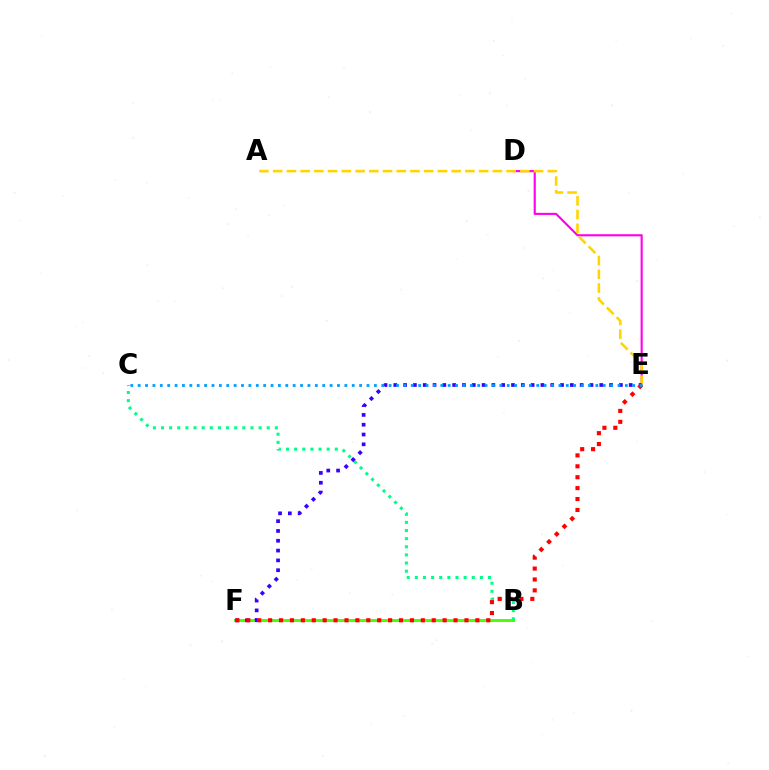{('D', 'E'): [{'color': '#ff00ed', 'line_style': 'solid', 'thickness': 1.53}], ('A', 'E'): [{'color': '#ffd500', 'line_style': 'dashed', 'thickness': 1.87}], ('B', 'F'): [{'color': '#4fff00', 'line_style': 'solid', 'thickness': 2.15}], ('B', 'C'): [{'color': '#00ff86', 'line_style': 'dotted', 'thickness': 2.21}], ('E', 'F'): [{'color': '#3700ff', 'line_style': 'dotted', 'thickness': 2.67}, {'color': '#ff0000', 'line_style': 'dotted', 'thickness': 2.96}], ('C', 'E'): [{'color': '#009eff', 'line_style': 'dotted', 'thickness': 2.01}]}